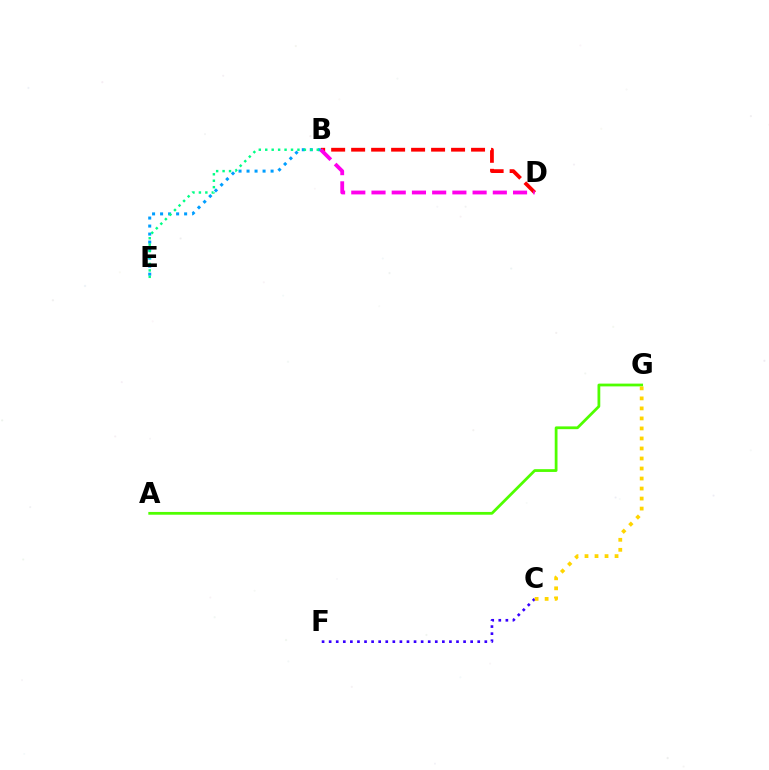{('B', 'D'): [{'color': '#ff0000', 'line_style': 'dashed', 'thickness': 2.72}, {'color': '#ff00ed', 'line_style': 'dashed', 'thickness': 2.75}], ('A', 'G'): [{'color': '#4fff00', 'line_style': 'solid', 'thickness': 2.0}], ('B', 'E'): [{'color': '#009eff', 'line_style': 'dotted', 'thickness': 2.18}, {'color': '#00ff86', 'line_style': 'dotted', 'thickness': 1.75}], ('C', 'F'): [{'color': '#3700ff', 'line_style': 'dotted', 'thickness': 1.92}], ('C', 'G'): [{'color': '#ffd500', 'line_style': 'dotted', 'thickness': 2.72}]}